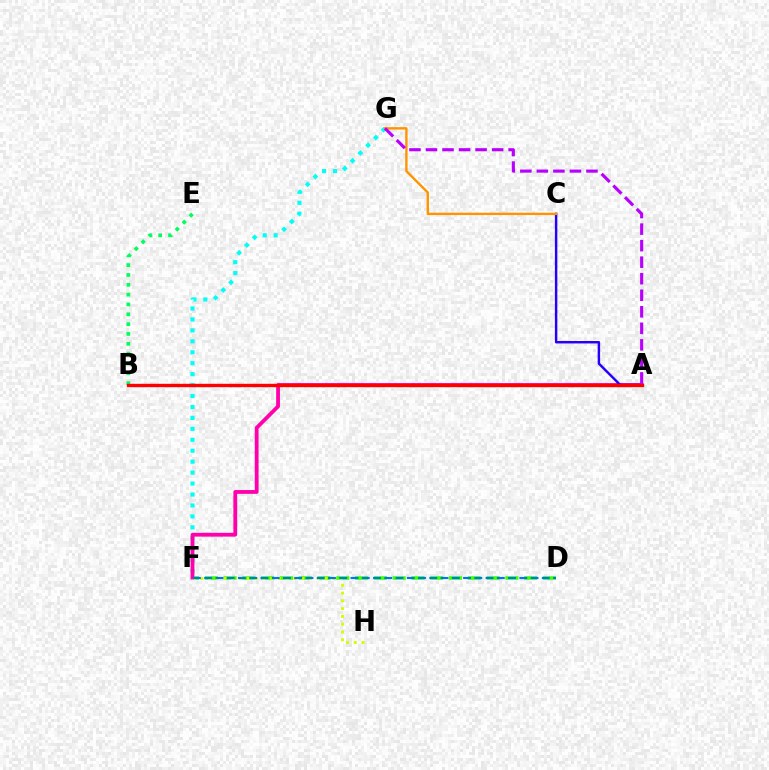{('F', 'G'): [{'color': '#00fff6', 'line_style': 'dotted', 'thickness': 2.97}], ('D', 'F'): [{'color': '#3dff00', 'line_style': 'dashed', 'thickness': 2.55}, {'color': '#0074ff', 'line_style': 'dashed', 'thickness': 1.53}], ('A', 'F'): [{'color': '#ff00ac', 'line_style': 'solid', 'thickness': 2.74}], ('B', 'E'): [{'color': '#00ff5c', 'line_style': 'dotted', 'thickness': 2.67}], ('A', 'C'): [{'color': '#2500ff', 'line_style': 'solid', 'thickness': 1.76}], ('C', 'G'): [{'color': '#ff9400', 'line_style': 'solid', 'thickness': 1.71}], ('F', 'H'): [{'color': '#d1ff00', 'line_style': 'dotted', 'thickness': 2.11}], ('A', 'B'): [{'color': '#ff0000', 'line_style': 'solid', 'thickness': 2.43}], ('A', 'G'): [{'color': '#b900ff', 'line_style': 'dashed', 'thickness': 2.25}]}